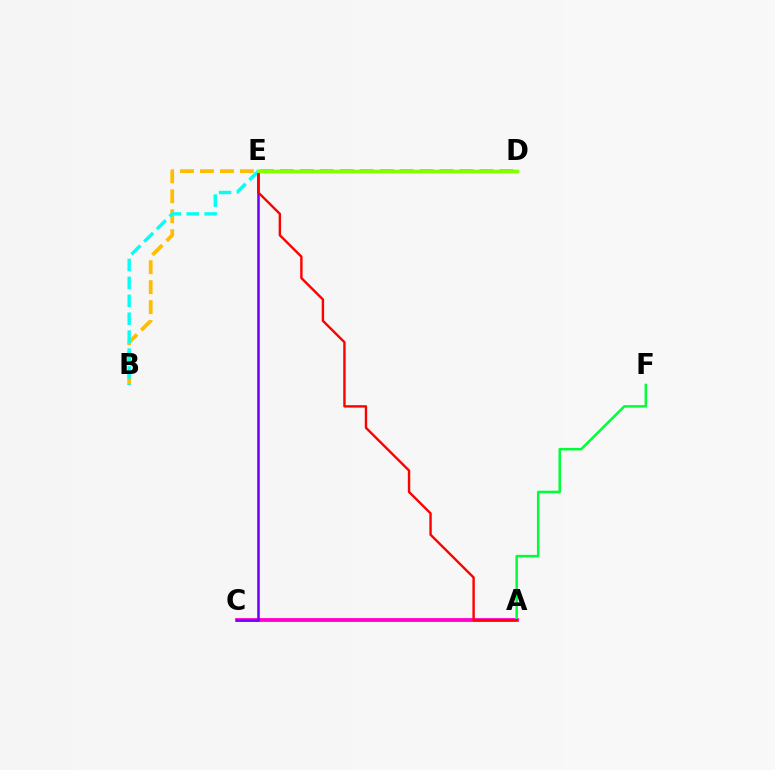{('A', 'C'): [{'color': '#ff00cf', 'line_style': 'solid', 'thickness': 2.75}], ('C', 'E'): [{'color': '#7200ff', 'line_style': 'solid', 'thickness': 1.85}], ('A', 'F'): [{'color': '#00ff39', 'line_style': 'solid', 'thickness': 1.81}], ('B', 'D'): [{'color': '#ffbd00', 'line_style': 'dashed', 'thickness': 2.71}], ('D', 'E'): [{'color': '#004bff', 'line_style': 'solid', 'thickness': 2.3}, {'color': '#84ff00', 'line_style': 'solid', 'thickness': 2.19}], ('B', 'E'): [{'color': '#00fff6', 'line_style': 'dashed', 'thickness': 2.43}], ('A', 'E'): [{'color': '#ff0000', 'line_style': 'solid', 'thickness': 1.73}]}